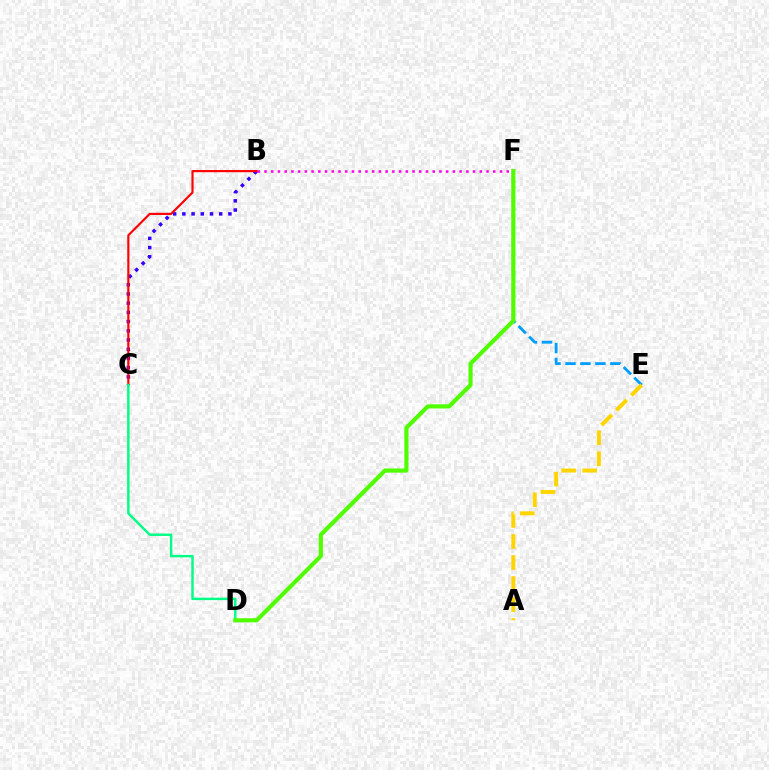{('E', 'F'): [{'color': '#009eff', 'line_style': 'dashed', 'thickness': 2.03}], ('B', 'C'): [{'color': '#3700ff', 'line_style': 'dotted', 'thickness': 2.5}, {'color': '#ff0000', 'line_style': 'solid', 'thickness': 1.55}], ('C', 'D'): [{'color': '#00ff86', 'line_style': 'solid', 'thickness': 1.76}], ('B', 'F'): [{'color': '#ff00ed', 'line_style': 'dotted', 'thickness': 1.83}], ('D', 'F'): [{'color': '#4fff00', 'line_style': 'solid', 'thickness': 2.98}], ('A', 'E'): [{'color': '#ffd500', 'line_style': 'dashed', 'thickness': 2.86}]}